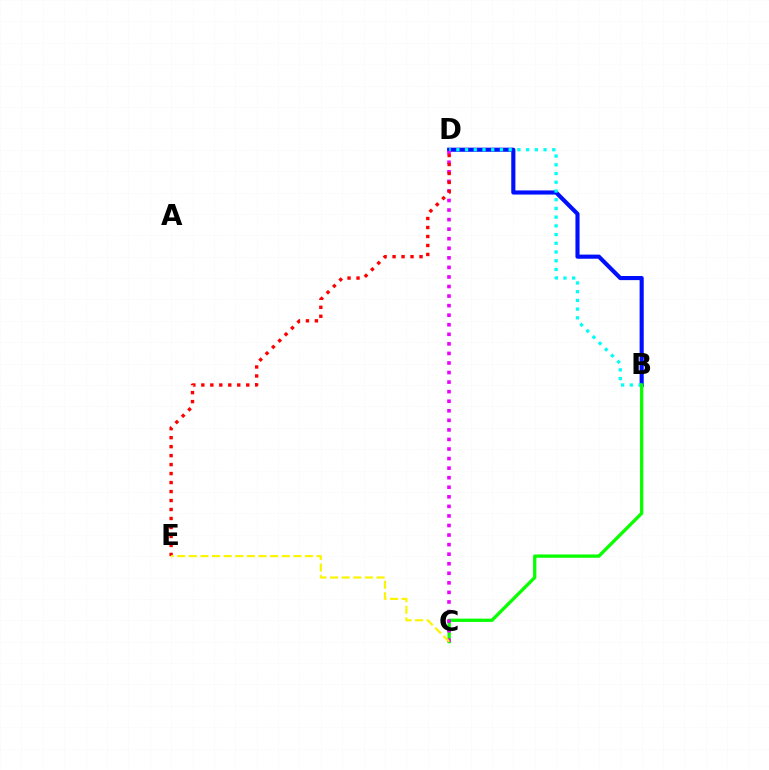{('B', 'D'): [{'color': '#0010ff', 'line_style': 'solid', 'thickness': 2.97}, {'color': '#00fff6', 'line_style': 'dotted', 'thickness': 2.37}], ('B', 'C'): [{'color': '#08ff00', 'line_style': 'solid', 'thickness': 2.37}], ('C', 'D'): [{'color': '#ee00ff', 'line_style': 'dotted', 'thickness': 2.6}], ('D', 'E'): [{'color': '#ff0000', 'line_style': 'dotted', 'thickness': 2.44}], ('C', 'E'): [{'color': '#fcf500', 'line_style': 'dashed', 'thickness': 1.58}]}